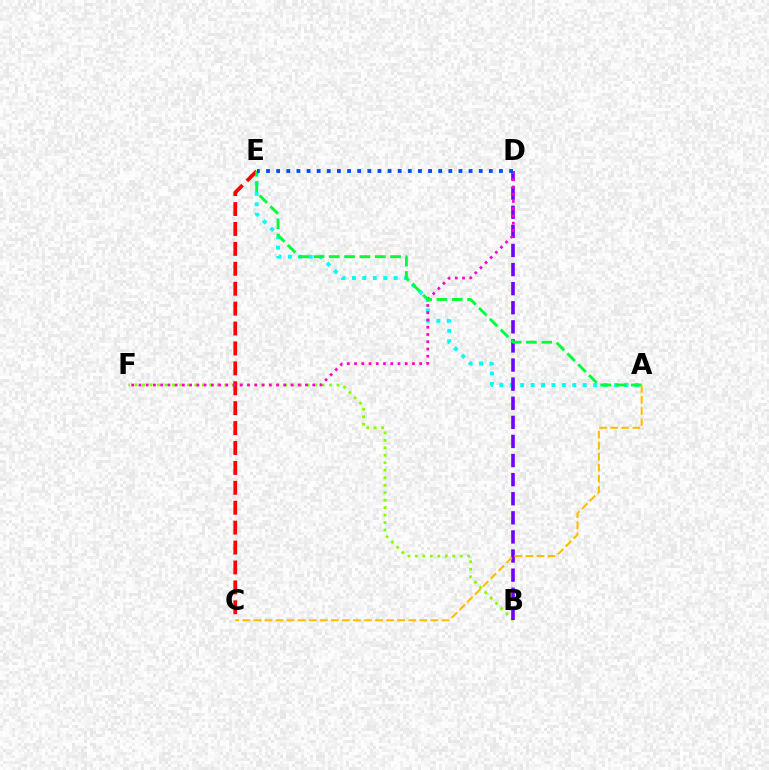{('B', 'F'): [{'color': '#84ff00', 'line_style': 'dotted', 'thickness': 2.03}], ('A', 'E'): [{'color': '#00fff6', 'line_style': 'dotted', 'thickness': 2.83}, {'color': '#00ff39', 'line_style': 'dashed', 'thickness': 2.08}], ('C', 'E'): [{'color': '#ff0000', 'line_style': 'dashed', 'thickness': 2.71}], ('B', 'D'): [{'color': '#7200ff', 'line_style': 'dashed', 'thickness': 2.59}], ('D', 'F'): [{'color': '#ff00cf', 'line_style': 'dotted', 'thickness': 1.97}], ('A', 'C'): [{'color': '#ffbd00', 'line_style': 'dashed', 'thickness': 1.5}], ('D', 'E'): [{'color': '#004bff', 'line_style': 'dotted', 'thickness': 2.75}]}